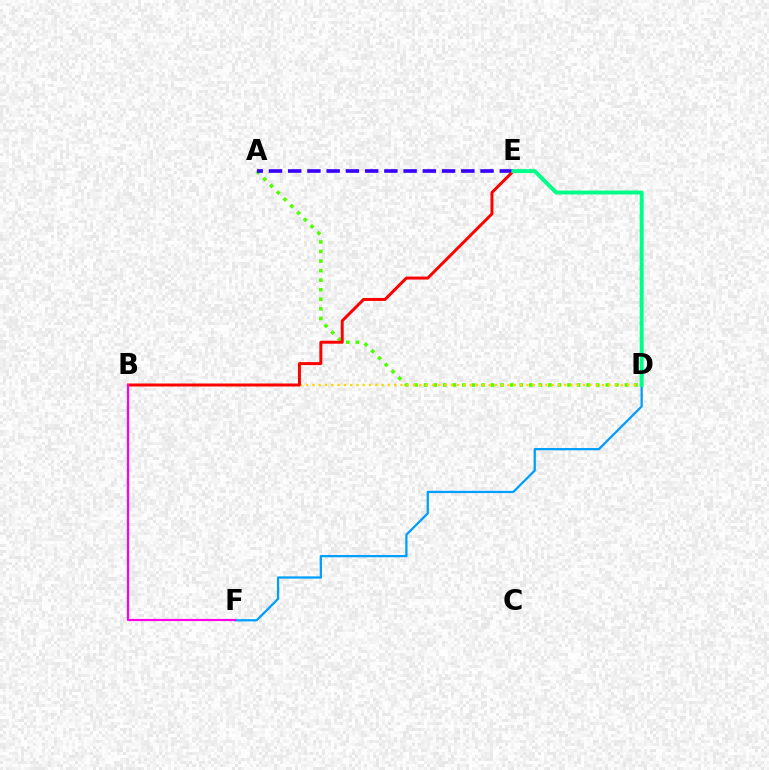{('A', 'D'): [{'color': '#4fff00', 'line_style': 'dotted', 'thickness': 2.6}], ('D', 'F'): [{'color': '#009eff', 'line_style': 'solid', 'thickness': 1.63}], ('B', 'D'): [{'color': '#ffd500', 'line_style': 'dotted', 'thickness': 1.71}], ('A', 'E'): [{'color': '#3700ff', 'line_style': 'dashed', 'thickness': 2.61}], ('B', 'E'): [{'color': '#ff0000', 'line_style': 'solid', 'thickness': 2.13}], ('D', 'E'): [{'color': '#00ff86', 'line_style': 'solid', 'thickness': 2.84}], ('B', 'F'): [{'color': '#ff00ed', 'line_style': 'solid', 'thickness': 1.57}]}